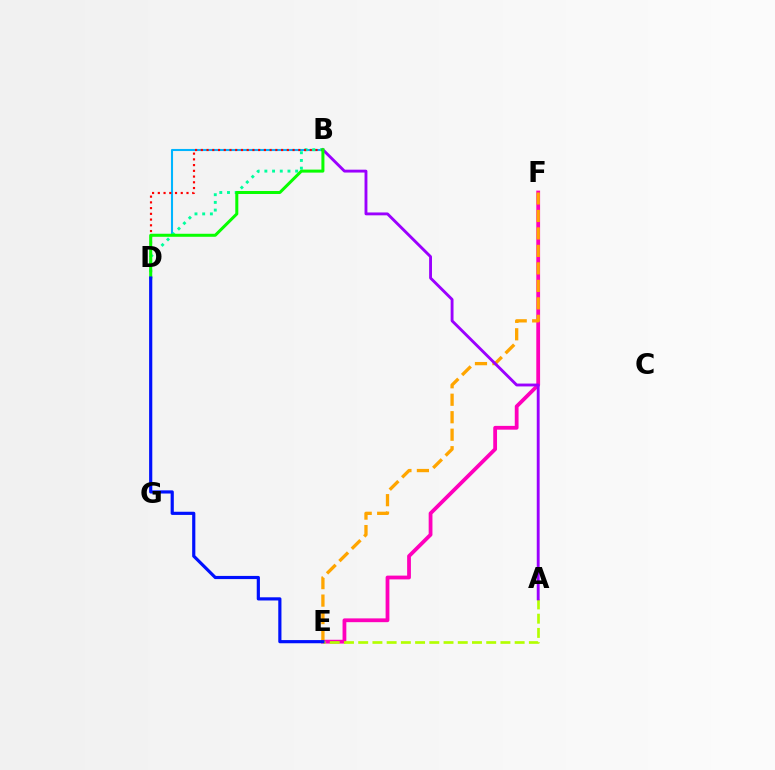{('E', 'F'): [{'color': '#ff00bd', 'line_style': 'solid', 'thickness': 2.72}, {'color': '#ffa500', 'line_style': 'dashed', 'thickness': 2.38}], ('B', 'D'): [{'color': '#00b5ff', 'line_style': 'solid', 'thickness': 1.5}, {'color': '#00ff9d', 'line_style': 'dotted', 'thickness': 2.09}, {'color': '#ff0000', 'line_style': 'dotted', 'thickness': 1.56}, {'color': '#08ff00', 'line_style': 'solid', 'thickness': 2.17}], ('A', 'E'): [{'color': '#b3ff00', 'line_style': 'dashed', 'thickness': 1.93}], ('A', 'B'): [{'color': '#9b00ff', 'line_style': 'solid', 'thickness': 2.06}], ('D', 'E'): [{'color': '#0010ff', 'line_style': 'solid', 'thickness': 2.28}]}